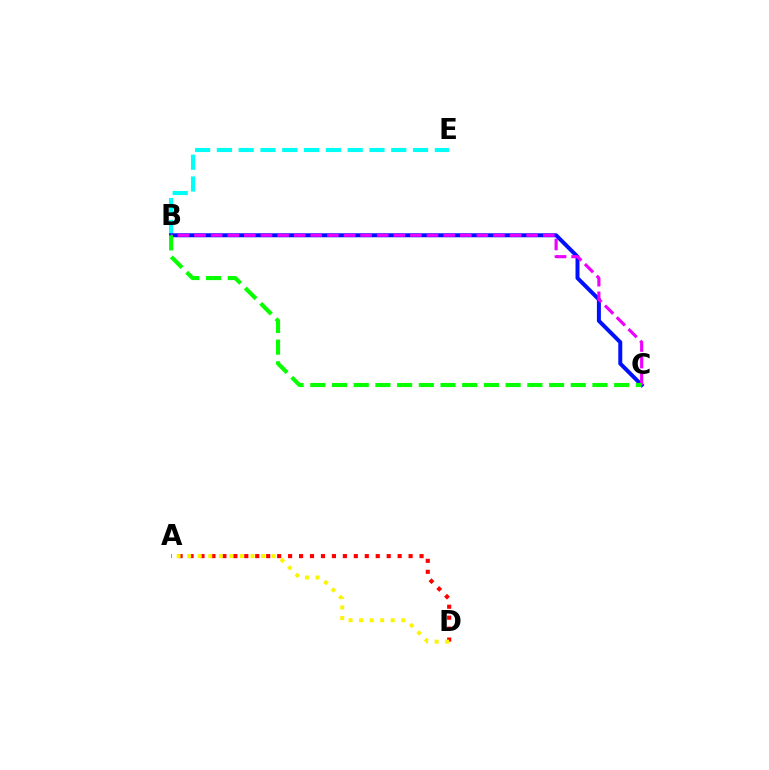{('B', 'E'): [{'color': '#00fff6', 'line_style': 'dashed', 'thickness': 2.96}], ('B', 'C'): [{'color': '#0010ff', 'line_style': 'solid', 'thickness': 2.87}, {'color': '#ee00ff', 'line_style': 'dashed', 'thickness': 2.26}, {'color': '#08ff00', 'line_style': 'dashed', 'thickness': 2.95}], ('A', 'D'): [{'color': '#ff0000', 'line_style': 'dotted', 'thickness': 2.98}, {'color': '#fcf500', 'line_style': 'dotted', 'thickness': 2.87}]}